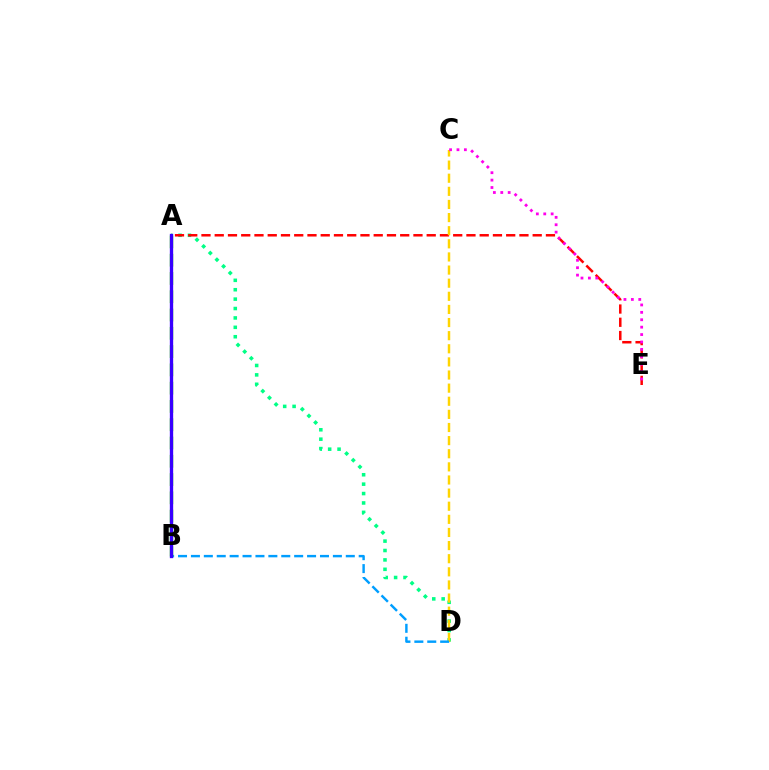{('A', 'D'): [{'color': '#00ff86', 'line_style': 'dotted', 'thickness': 2.55}], ('A', 'E'): [{'color': '#ff0000', 'line_style': 'dashed', 'thickness': 1.8}], ('C', 'D'): [{'color': '#ffd500', 'line_style': 'dashed', 'thickness': 1.78}], ('B', 'D'): [{'color': '#009eff', 'line_style': 'dashed', 'thickness': 1.75}], ('A', 'B'): [{'color': '#4fff00', 'line_style': 'dashed', 'thickness': 2.48}, {'color': '#3700ff', 'line_style': 'solid', 'thickness': 2.39}], ('C', 'E'): [{'color': '#ff00ed', 'line_style': 'dotted', 'thickness': 2.01}]}